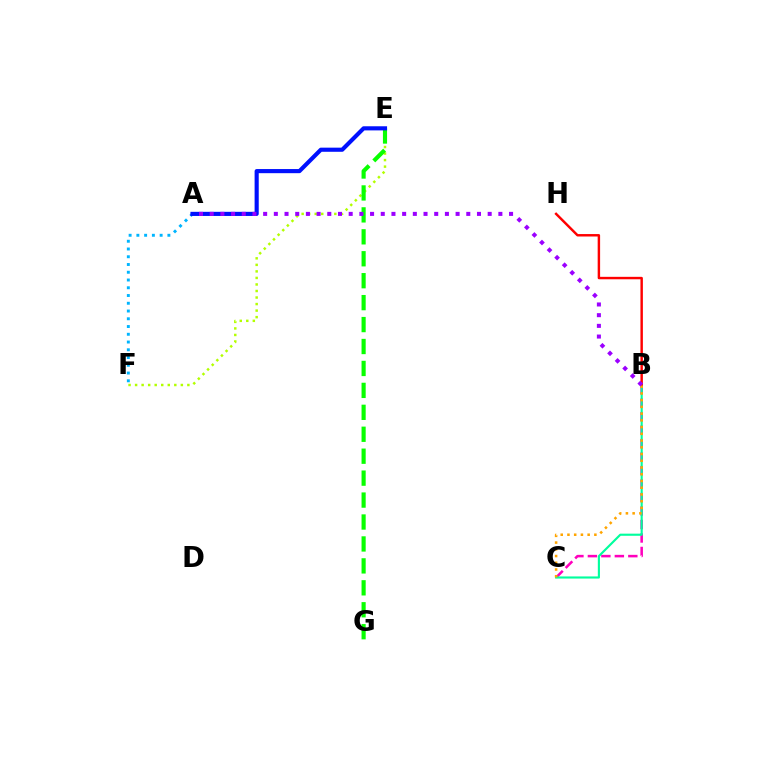{('B', 'C'): [{'color': '#ff00bd', 'line_style': 'dashed', 'thickness': 1.83}, {'color': '#00ff9d', 'line_style': 'solid', 'thickness': 1.54}, {'color': '#ffa500', 'line_style': 'dotted', 'thickness': 1.83}], ('A', 'F'): [{'color': '#00b5ff', 'line_style': 'dotted', 'thickness': 2.11}], ('E', 'F'): [{'color': '#b3ff00', 'line_style': 'dotted', 'thickness': 1.78}], ('E', 'G'): [{'color': '#08ff00', 'line_style': 'dashed', 'thickness': 2.98}], ('B', 'H'): [{'color': '#ff0000', 'line_style': 'solid', 'thickness': 1.76}], ('A', 'E'): [{'color': '#0010ff', 'line_style': 'solid', 'thickness': 2.97}], ('A', 'B'): [{'color': '#9b00ff', 'line_style': 'dotted', 'thickness': 2.9}]}